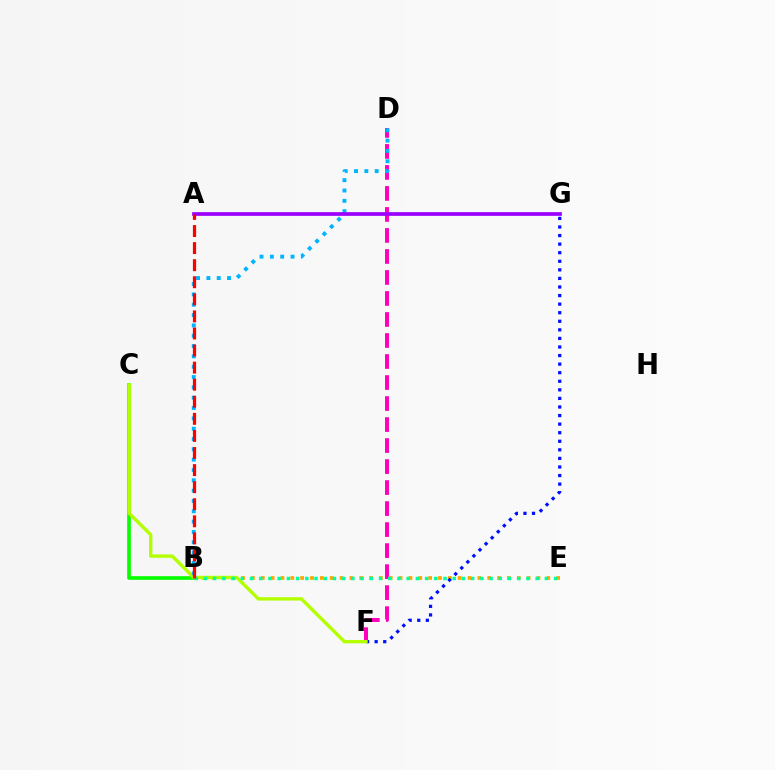{('D', 'F'): [{'color': '#ff00bd', 'line_style': 'dashed', 'thickness': 2.85}], ('B', 'C'): [{'color': '#08ff00', 'line_style': 'solid', 'thickness': 2.65}], ('B', 'E'): [{'color': '#ffa500', 'line_style': 'dotted', 'thickness': 2.68}, {'color': '#00ff9d', 'line_style': 'dotted', 'thickness': 2.5}], ('F', 'G'): [{'color': '#0010ff', 'line_style': 'dotted', 'thickness': 2.33}], ('C', 'F'): [{'color': '#b3ff00', 'line_style': 'solid', 'thickness': 2.43}], ('B', 'D'): [{'color': '#00b5ff', 'line_style': 'dotted', 'thickness': 2.81}], ('A', 'G'): [{'color': '#9b00ff', 'line_style': 'solid', 'thickness': 2.67}], ('A', 'B'): [{'color': '#ff0000', 'line_style': 'dashed', 'thickness': 2.32}]}